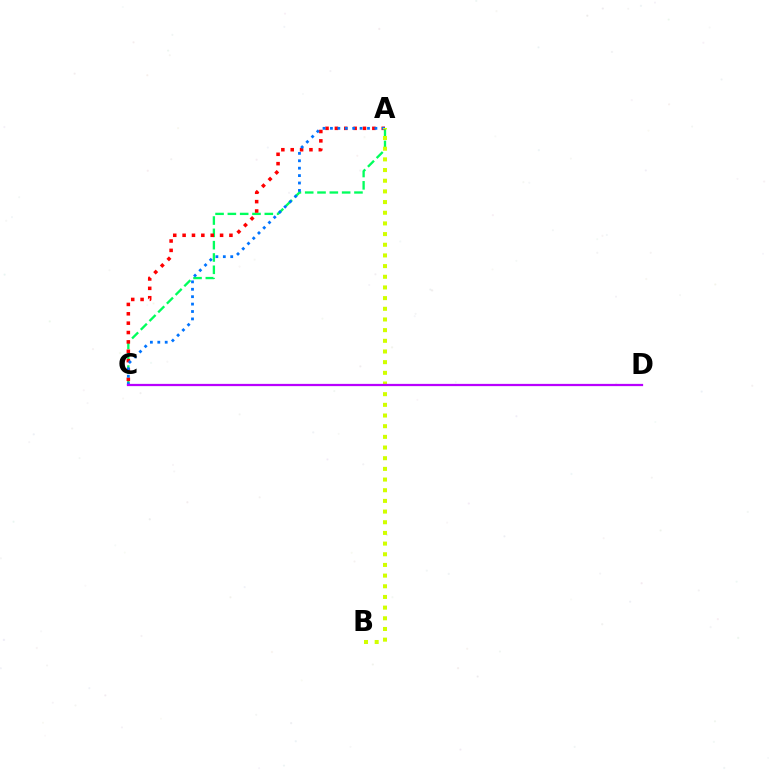{('A', 'C'): [{'color': '#00ff5c', 'line_style': 'dashed', 'thickness': 1.67}, {'color': '#ff0000', 'line_style': 'dotted', 'thickness': 2.54}, {'color': '#0074ff', 'line_style': 'dotted', 'thickness': 2.01}], ('A', 'B'): [{'color': '#d1ff00', 'line_style': 'dotted', 'thickness': 2.9}], ('C', 'D'): [{'color': '#b900ff', 'line_style': 'solid', 'thickness': 1.62}]}